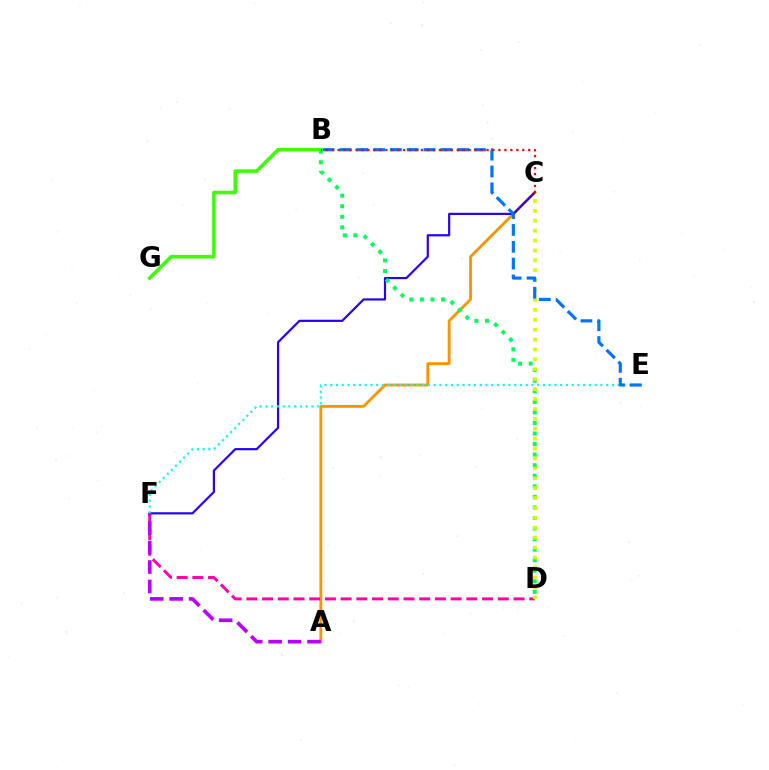{('A', 'C'): [{'color': '#ff9400', 'line_style': 'solid', 'thickness': 2.05}], ('D', 'F'): [{'color': '#ff00ac', 'line_style': 'dashed', 'thickness': 2.13}], ('C', 'F'): [{'color': '#2500ff', 'line_style': 'solid', 'thickness': 1.58}], ('E', 'F'): [{'color': '#00fff6', 'line_style': 'dotted', 'thickness': 1.56}], ('B', 'D'): [{'color': '#00ff5c', 'line_style': 'dotted', 'thickness': 2.87}], ('C', 'D'): [{'color': '#d1ff00', 'line_style': 'dotted', 'thickness': 2.69}], ('B', 'E'): [{'color': '#0074ff', 'line_style': 'dashed', 'thickness': 2.29}], ('B', 'G'): [{'color': '#3dff00', 'line_style': 'solid', 'thickness': 2.56}], ('A', 'F'): [{'color': '#b900ff', 'line_style': 'dashed', 'thickness': 2.64}], ('B', 'C'): [{'color': '#ff0000', 'line_style': 'dotted', 'thickness': 1.62}]}